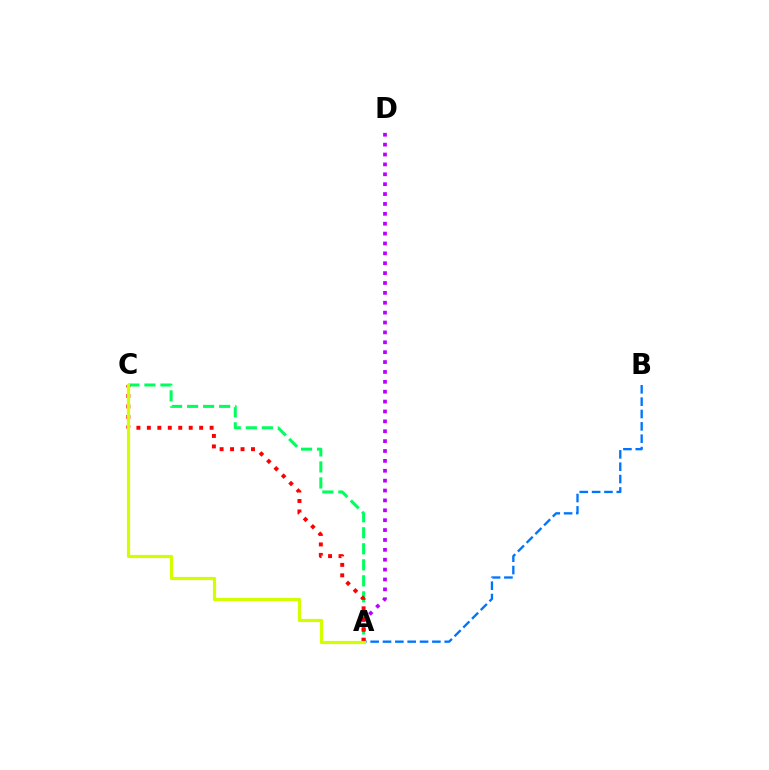{('A', 'C'): [{'color': '#00ff5c', 'line_style': 'dashed', 'thickness': 2.18}, {'color': '#ff0000', 'line_style': 'dotted', 'thickness': 2.84}, {'color': '#d1ff00', 'line_style': 'solid', 'thickness': 2.3}], ('A', 'D'): [{'color': '#b900ff', 'line_style': 'dotted', 'thickness': 2.69}], ('A', 'B'): [{'color': '#0074ff', 'line_style': 'dashed', 'thickness': 1.68}]}